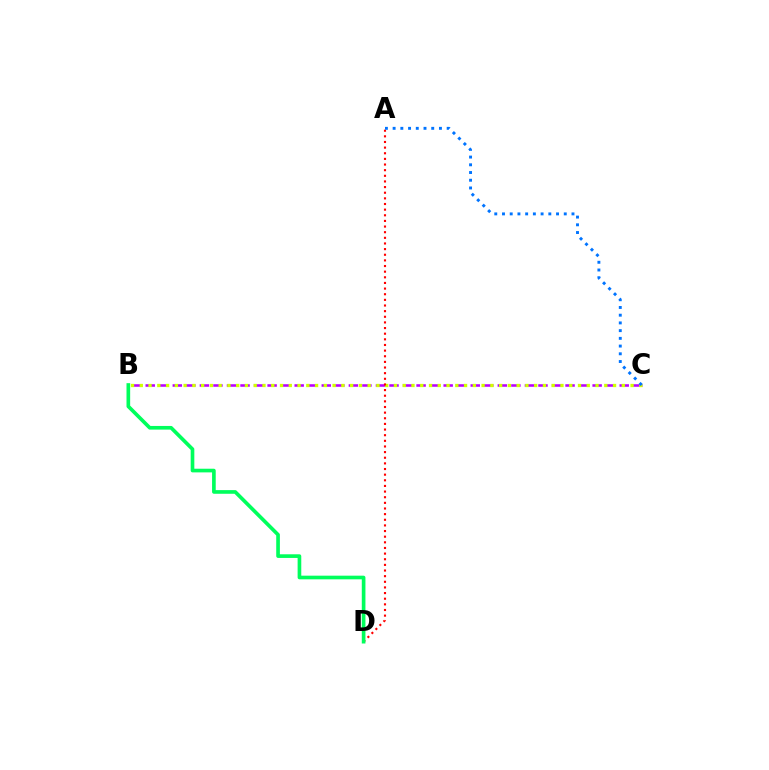{('B', 'C'): [{'color': '#b900ff', 'line_style': 'dashed', 'thickness': 1.84}, {'color': '#d1ff00', 'line_style': 'dotted', 'thickness': 2.38}], ('A', 'D'): [{'color': '#ff0000', 'line_style': 'dotted', 'thickness': 1.53}], ('A', 'C'): [{'color': '#0074ff', 'line_style': 'dotted', 'thickness': 2.1}], ('B', 'D'): [{'color': '#00ff5c', 'line_style': 'solid', 'thickness': 2.63}]}